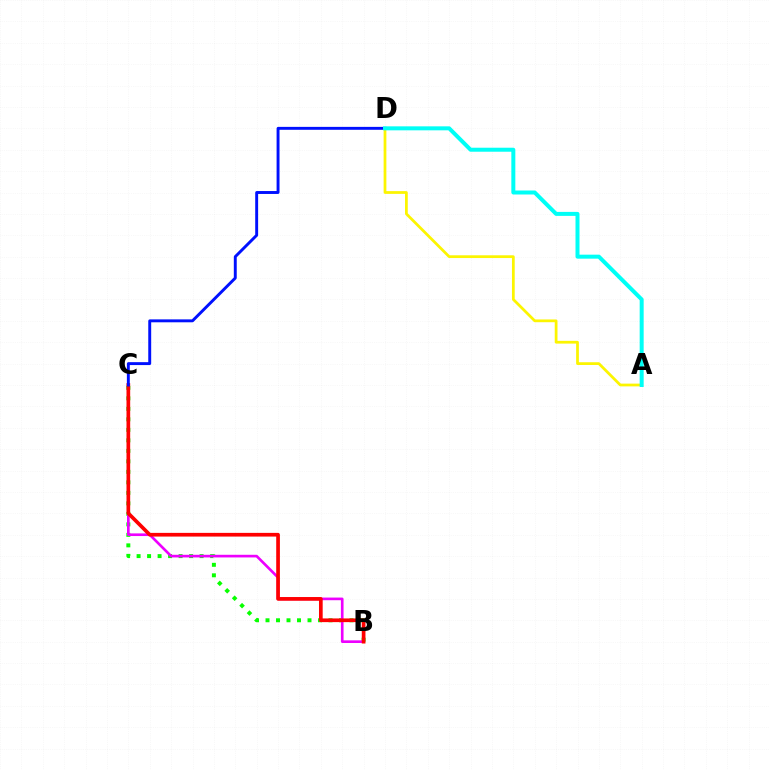{('B', 'C'): [{'color': '#08ff00', 'line_style': 'dotted', 'thickness': 2.85}, {'color': '#ee00ff', 'line_style': 'solid', 'thickness': 1.91}, {'color': '#ff0000', 'line_style': 'solid', 'thickness': 2.66}], ('A', 'D'): [{'color': '#fcf500', 'line_style': 'solid', 'thickness': 1.98}, {'color': '#00fff6', 'line_style': 'solid', 'thickness': 2.88}], ('C', 'D'): [{'color': '#0010ff', 'line_style': 'solid', 'thickness': 2.1}]}